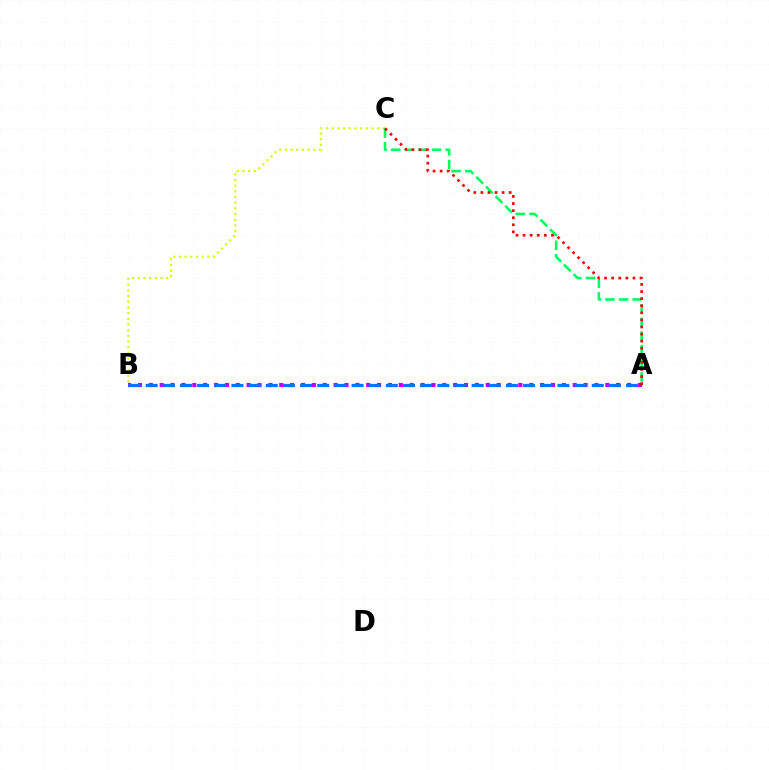{('B', 'C'): [{'color': '#d1ff00', 'line_style': 'dotted', 'thickness': 1.55}], ('A', 'B'): [{'color': '#b900ff', 'line_style': 'dotted', 'thickness': 2.95}, {'color': '#0074ff', 'line_style': 'dashed', 'thickness': 2.33}], ('A', 'C'): [{'color': '#00ff5c', 'line_style': 'dashed', 'thickness': 1.85}, {'color': '#ff0000', 'line_style': 'dotted', 'thickness': 1.93}]}